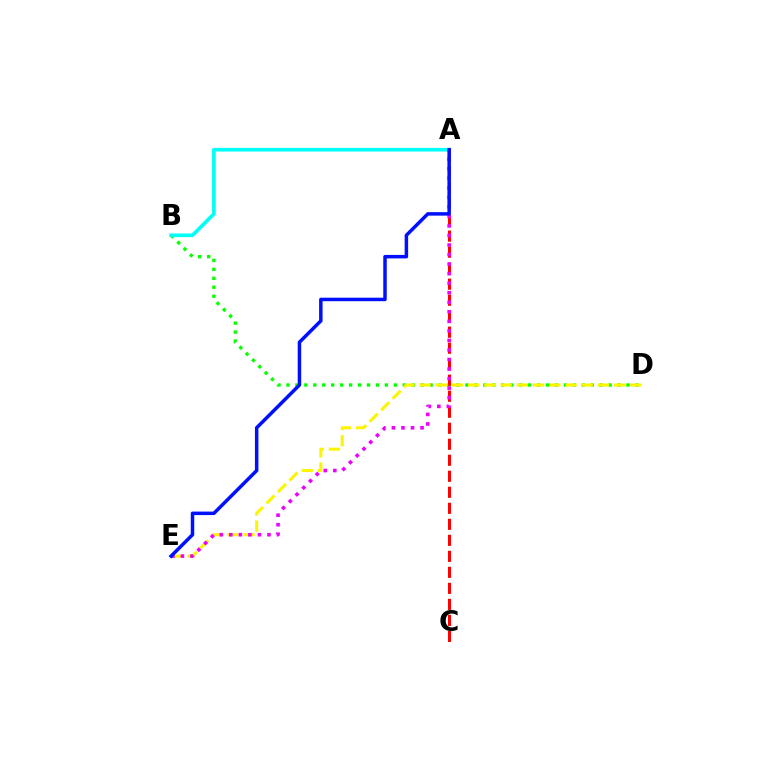{('B', 'D'): [{'color': '#08ff00', 'line_style': 'dotted', 'thickness': 2.43}], ('D', 'E'): [{'color': '#fcf500', 'line_style': 'dashed', 'thickness': 2.2}], ('A', 'B'): [{'color': '#00fff6', 'line_style': 'solid', 'thickness': 2.65}], ('A', 'C'): [{'color': '#ff0000', 'line_style': 'dashed', 'thickness': 2.17}], ('A', 'E'): [{'color': '#ee00ff', 'line_style': 'dotted', 'thickness': 2.59}, {'color': '#0010ff', 'line_style': 'solid', 'thickness': 2.51}]}